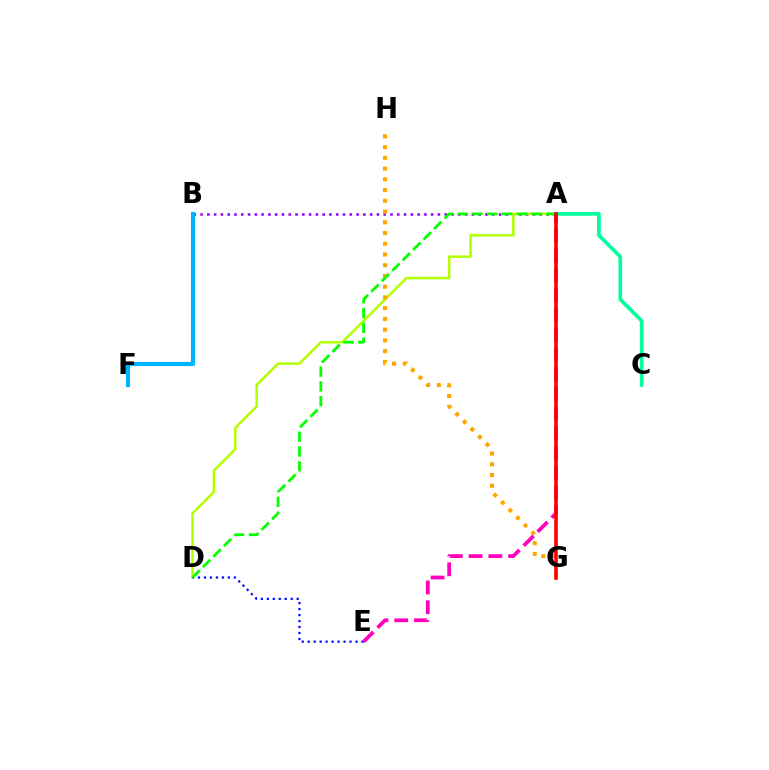{('A', 'B'): [{'color': '#9b00ff', 'line_style': 'dotted', 'thickness': 1.84}], ('A', 'D'): [{'color': '#b3ff00', 'line_style': 'solid', 'thickness': 1.82}, {'color': '#08ff00', 'line_style': 'dashed', 'thickness': 2.01}], ('B', 'F'): [{'color': '#00b5ff', 'line_style': 'solid', 'thickness': 2.99}], ('A', 'C'): [{'color': '#00ff9d', 'line_style': 'solid', 'thickness': 2.63}], ('D', 'E'): [{'color': '#0010ff', 'line_style': 'dotted', 'thickness': 1.62}], ('G', 'H'): [{'color': '#ffa500', 'line_style': 'dotted', 'thickness': 2.92}], ('A', 'E'): [{'color': '#ff00bd', 'line_style': 'dashed', 'thickness': 2.69}], ('A', 'G'): [{'color': '#ff0000', 'line_style': 'solid', 'thickness': 2.59}]}